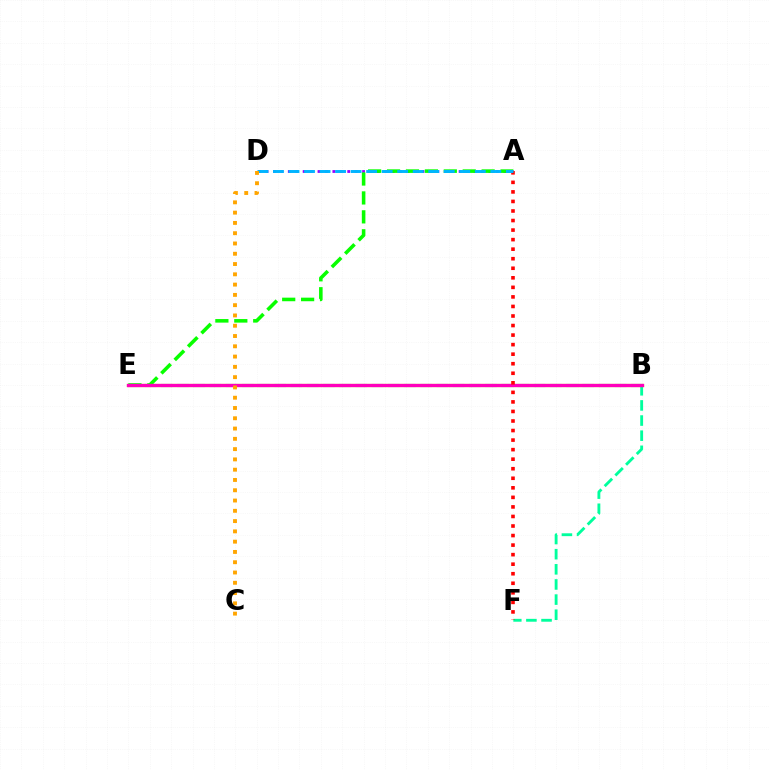{('B', 'F'): [{'color': '#00ff9d', 'line_style': 'dashed', 'thickness': 2.06}], ('A', 'D'): [{'color': '#9b00ff', 'line_style': 'dotted', 'thickness': 2.02}, {'color': '#00b5ff', 'line_style': 'dashed', 'thickness': 2.11}], ('B', 'E'): [{'color': '#b3ff00', 'line_style': 'solid', 'thickness': 2.32}, {'color': '#0010ff', 'line_style': 'dashed', 'thickness': 2.2}, {'color': '#ff00bd', 'line_style': 'solid', 'thickness': 2.36}], ('A', 'E'): [{'color': '#08ff00', 'line_style': 'dashed', 'thickness': 2.57}], ('A', 'F'): [{'color': '#ff0000', 'line_style': 'dotted', 'thickness': 2.59}], ('C', 'D'): [{'color': '#ffa500', 'line_style': 'dotted', 'thickness': 2.79}]}